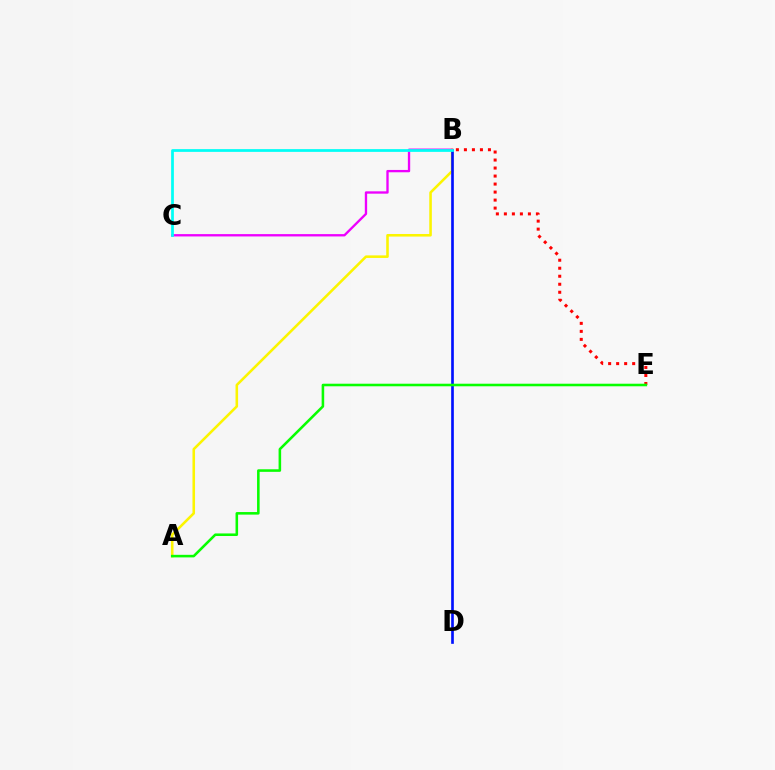{('A', 'B'): [{'color': '#fcf500', 'line_style': 'solid', 'thickness': 1.85}], ('B', 'E'): [{'color': '#ff0000', 'line_style': 'dotted', 'thickness': 2.18}], ('B', 'D'): [{'color': '#0010ff', 'line_style': 'solid', 'thickness': 1.92}], ('A', 'E'): [{'color': '#08ff00', 'line_style': 'solid', 'thickness': 1.85}], ('B', 'C'): [{'color': '#ee00ff', 'line_style': 'solid', 'thickness': 1.68}, {'color': '#00fff6', 'line_style': 'solid', 'thickness': 1.97}]}